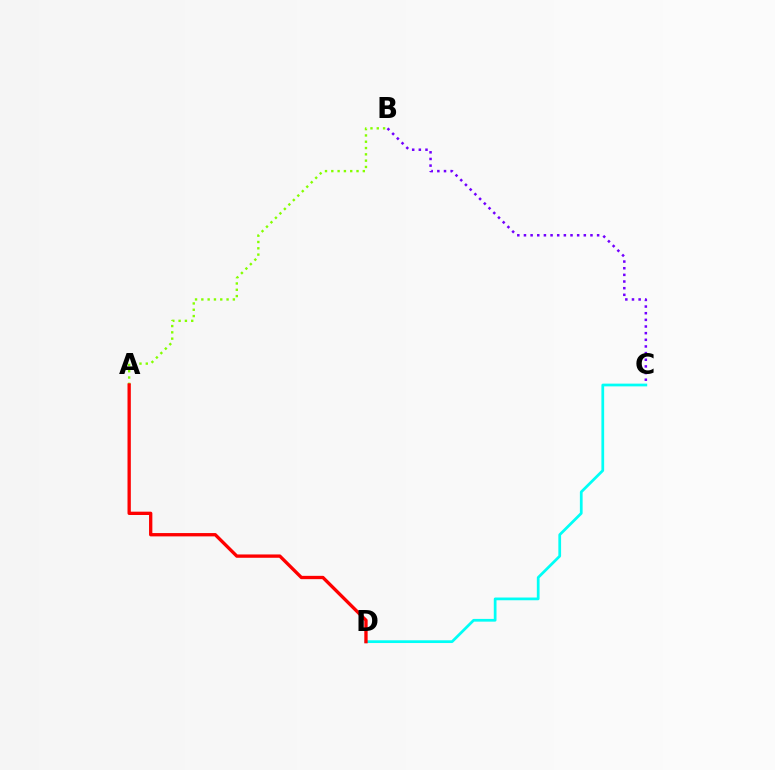{('B', 'C'): [{'color': '#7200ff', 'line_style': 'dotted', 'thickness': 1.81}], ('A', 'B'): [{'color': '#84ff00', 'line_style': 'dotted', 'thickness': 1.71}], ('C', 'D'): [{'color': '#00fff6', 'line_style': 'solid', 'thickness': 1.97}], ('A', 'D'): [{'color': '#ff0000', 'line_style': 'solid', 'thickness': 2.39}]}